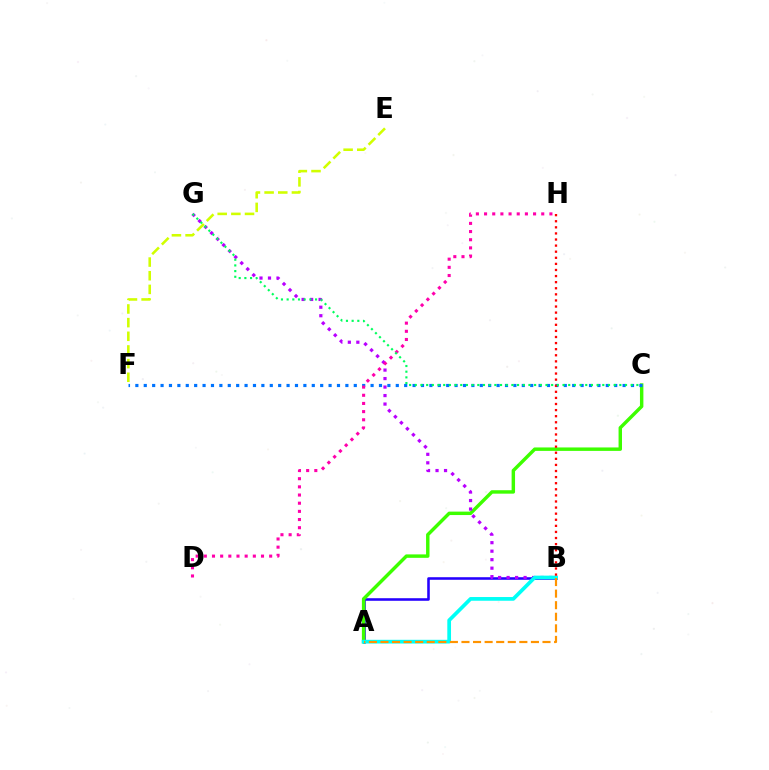{('A', 'B'): [{'color': '#2500ff', 'line_style': 'solid', 'thickness': 1.85}, {'color': '#00fff6', 'line_style': 'solid', 'thickness': 2.67}, {'color': '#ff9400', 'line_style': 'dashed', 'thickness': 1.57}], ('A', 'C'): [{'color': '#3dff00', 'line_style': 'solid', 'thickness': 2.47}], ('B', 'G'): [{'color': '#b900ff', 'line_style': 'dotted', 'thickness': 2.31}], ('C', 'F'): [{'color': '#0074ff', 'line_style': 'dotted', 'thickness': 2.28}], ('D', 'H'): [{'color': '#ff00ac', 'line_style': 'dotted', 'thickness': 2.22}], ('B', 'H'): [{'color': '#ff0000', 'line_style': 'dotted', 'thickness': 1.66}], ('E', 'F'): [{'color': '#d1ff00', 'line_style': 'dashed', 'thickness': 1.86}], ('C', 'G'): [{'color': '#00ff5c', 'line_style': 'dotted', 'thickness': 1.54}]}